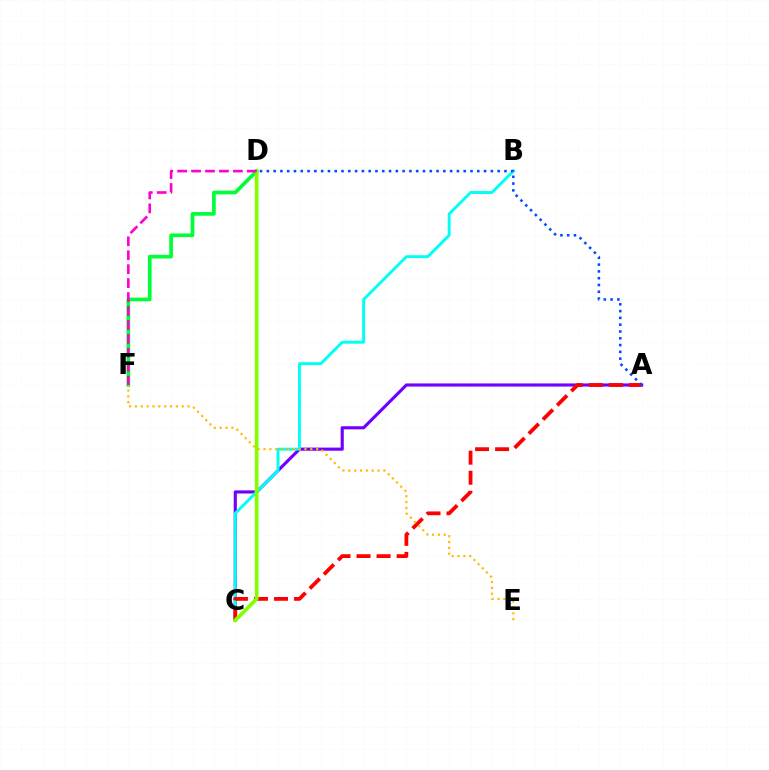{('A', 'C'): [{'color': '#7200ff', 'line_style': 'solid', 'thickness': 2.26}, {'color': '#ff0000', 'line_style': 'dashed', 'thickness': 2.72}], ('D', 'F'): [{'color': '#00ff39', 'line_style': 'solid', 'thickness': 2.66}, {'color': '#ff00cf', 'line_style': 'dashed', 'thickness': 1.89}], ('B', 'C'): [{'color': '#00fff6', 'line_style': 'solid', 'thickness': 2.11}], ('C', 'D'): [{'color': '#84ff00', 'line_style': 'solid', 'thickness': 2.68}], ('E', 'F'): [{'color': '#ffbd00', 'line_style': 'dotted', 'thickness': 1.59}], ('A', 'D'): [{'color': '#004bff', 'line_style': 'dotted', 'thickness': 1.84}]}